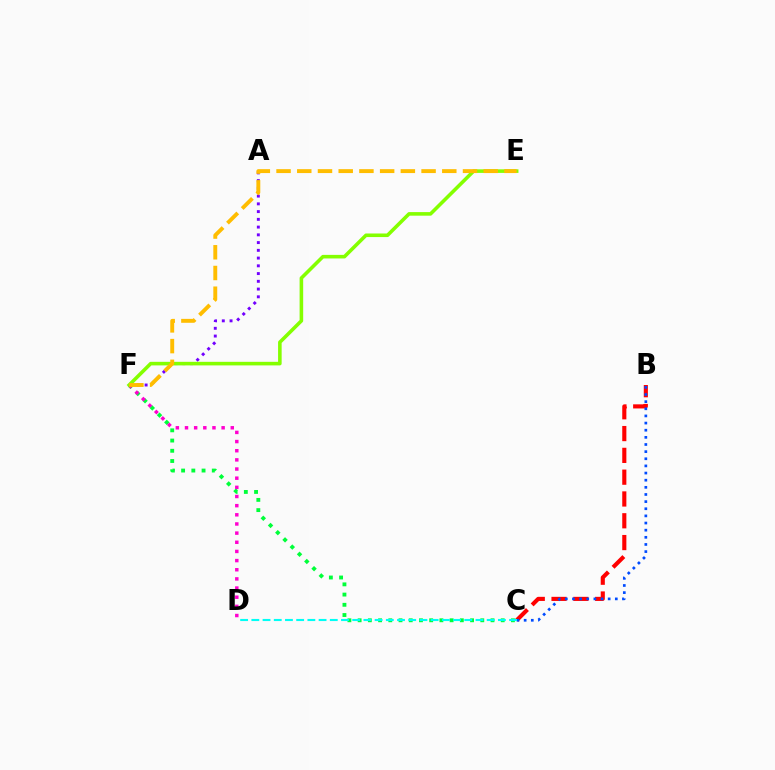{('B', 'C'): [{'color': '#ff0000', 'line_style': 'dashed', 'thickness': 2.96}, {'color': '#004bff', 'line_style': 'dotted', 'thickness': 1.94}], ('C', 'F'): [{'color': '#00ff39', 'line_style': 'dotted', 'thickness': 2.78}], ('A', 'F'): [{'color': '#7200ff', 'line_style': 'dotted', 'thickness': 2.1}], ('D', 'F'): [{'color': '#ff00cf', 'line_style': 'dotted', 'thickness': 2.49}], ('C', 'D'): [{'color': '#00fff6', 'line_style': 'dashed', 'thickness': 1.52}], ('E', 'F'): [{'color': '#84ff00', 'line_style': 'solid', 'thickness': 2.57}, {'color': '#ffbd00', 'line_style': 'dashed', 'thickness': 2.81}]}